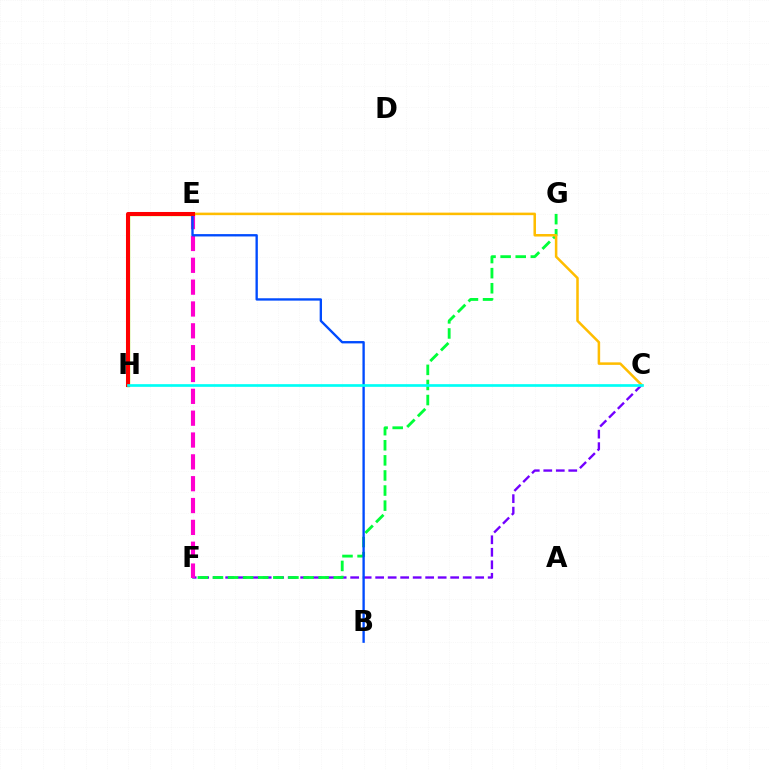{('C', 'F'): [{'color': '#7200ff', 'line_style': 'dashed', 'thickness': 1.7}], ('F', 'G'): [{'color': '#00ff39', 'line_style': 'dashed', 'thickness': 2.05}], ('E', 'H'): [{'color': '#84ff00', 'line_style': 'solid', 'thickness': 2.39}, {'color': '#ff0000', 'line_style': 'solid', 'thickness': 2.91}], ('E', 'F'): [{'color': '#ff00cf', 'line_style': 'dashed', 'thickness': 2.97}], ('B', 'E'): [{'color': '#004bff', 'line_style': 'solid', 'thickness': 1.69}], ('C', 'E'): [{'color': '#ffbd00', 'line_style': 'solid', 'thickness': 1.82}], ('C', 'H'): [{'color': '#00fff6', 'line_style': 'solid', 'thickness': 1.93}]}